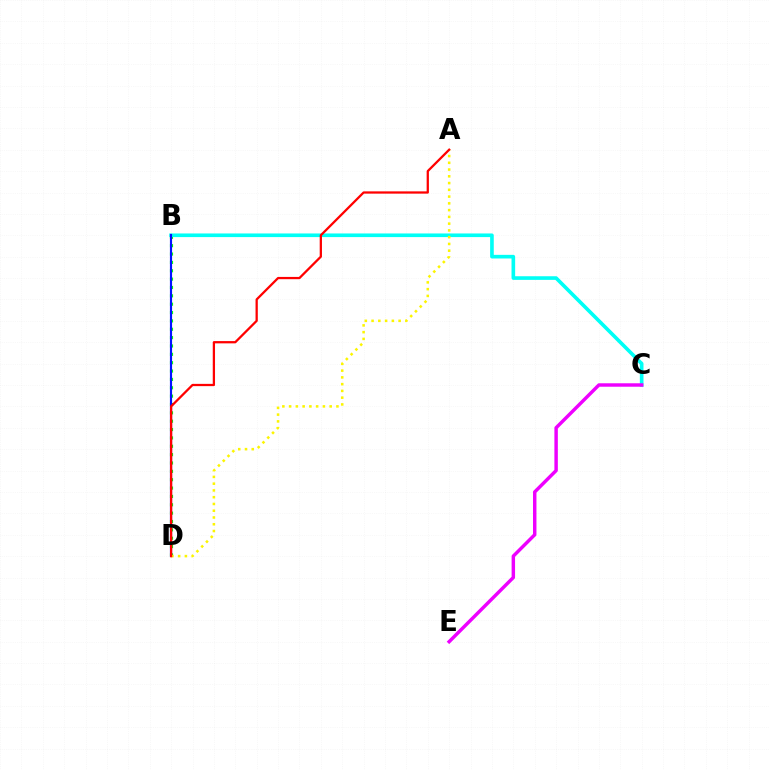{('B', 'D'): [{'color': '#08ff00', 'line_style': 'dotted', 'thickness': 2.27}, {'color': '#0010ff', 'line_style': 'solid', 'thickness': 1.55}], ('B', 'C'): [{'color': '#00fff6', 'line_style': 'solid', 'thickness': 2.62}], ('A', 'D'): [{'color': '#fcf500', 'line_style': 'dotted', 'thickness': 1.84}, {'color': '#ff0000', 'line_style': 'solid', 'thickness': 1.63}], ('C', 'E'): [{'color': '#ee00ff', 'line_style': 'solid', 'thickness': 2.48}]}